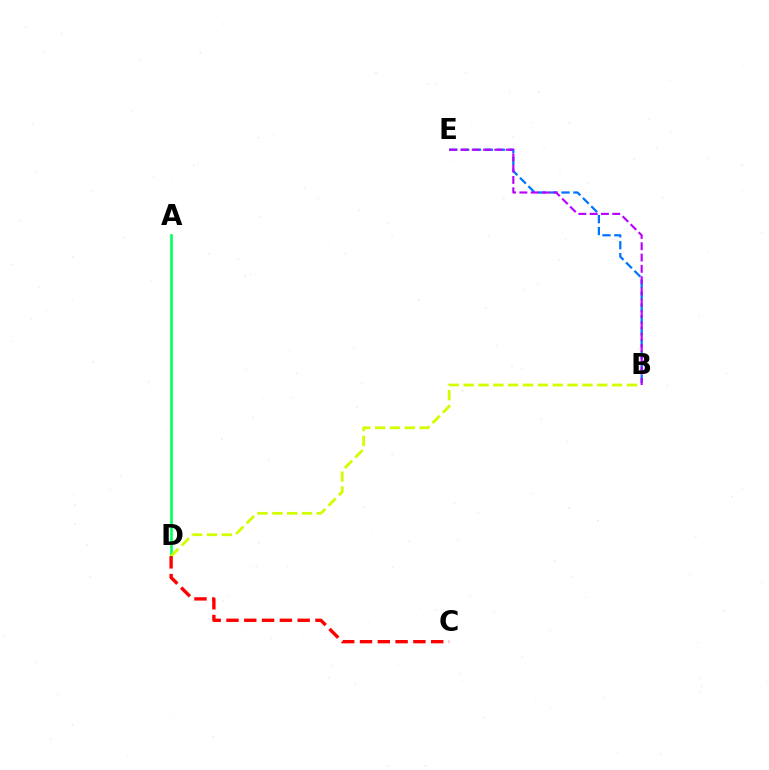{('B', 'E'): [{'color': '#0074ff', 'line_style': 'dashed', 'thickness': 1.61}, {'color': '#b900ff', 'line_style': 'dashed', 'thickness': 1.54}], ('A', 'D'): [{'color': '#00ff5c', 'line_style': 'solid', 'thickness': 1.87}], ('B', 'D'): [{'color': '#d1ff00', 'line_style': 'dashed', 'thickness': 2.02}], ('C', 'D'): [{'color': '#ff0000', 'line_style': 'dashed', 'thickness': 2.42}]}